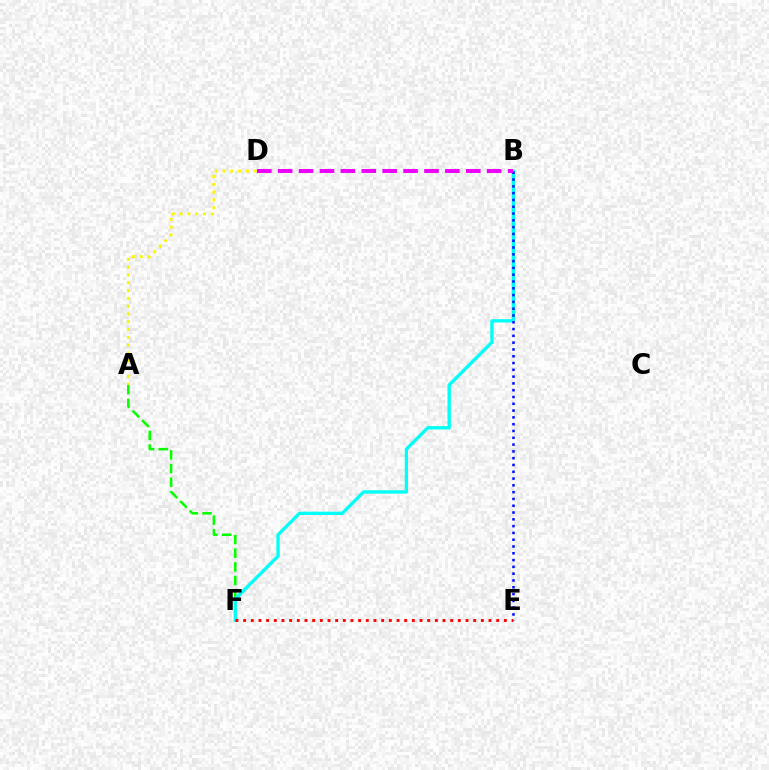{('A', 'D'): [{'color': '#fcf500', 'line_style': 'dotted', 'thickness': 2.12}], ('A', 'F'): [{'color': '#08ff00', 'line_style': 'dashed', 'thickness': 1.85}], ('B', 'F'): [{'color': '#00fff6', 'line_style': 'solid', 'thickness': 2.4}], ('B', 'E'): [{'color': '#0010ff', 'line_style': 'dotted', 'thickness': 1.85}], ('B', 'D'): [{'color': '#ee00ff', 'line_style': 'dashed', 'thickness': 2.84}], ('E', 'F'): [{'color': '#ff0000', 'line_style': 'dotted', 'thickness': 2.08}]}